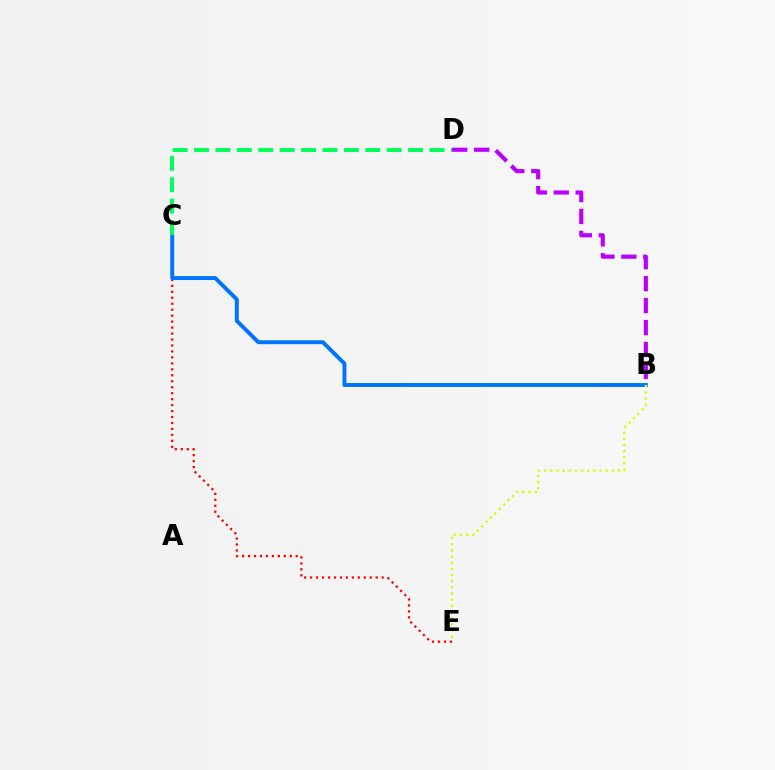{('B', 'D'): [{'color': '#b900ff', 'line_style': 'dashed', 'thickness': 2.98}], ('C', 'E'): [{'color': '#ff0000', 'line_style': 'dotted', 'thickness': 1.62}], ('B', 'C'): [{'color': '#0074ff', 'line_style': 'solid', 'thickness': 2.83}], ('B', 'E'): [{'color': '#d1ff00', 'line_style': 'dotted', 'thickness': 1.67}], ('C', 'D'): [{'color': '#00ff5c', 'line_style': 'dashed', 'thickness': 2.91}]}